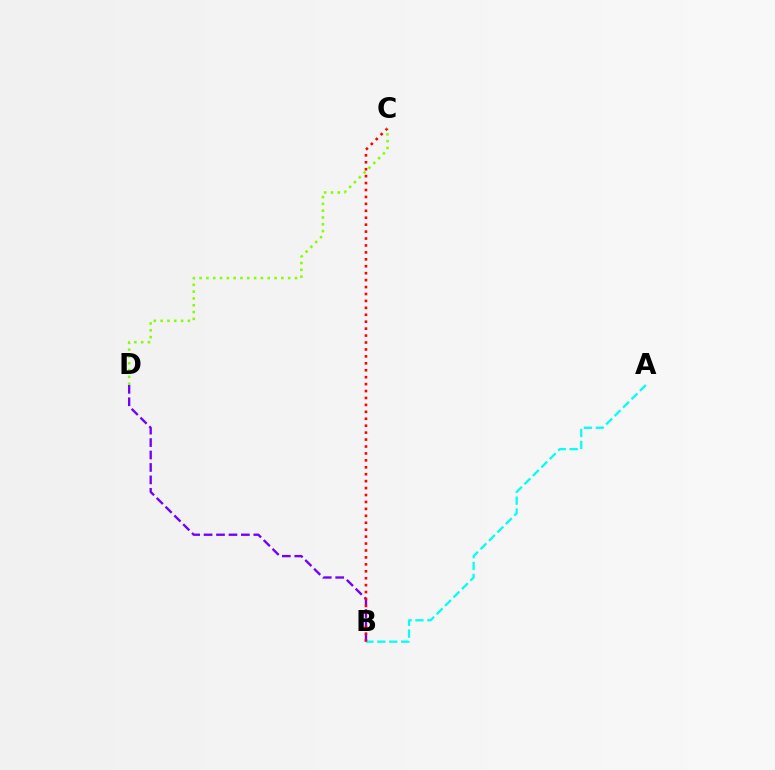{('B', 'D'): [{'color': '#7200ff', 'line_style': 'dashed', 'thickness': 1.69}], ('A', 'B'): [{'color': '#00fff6', 'line_style': 'dashed', 'thickness': 1.62}], ('B', 'C'): [{'color': '#ff0000', 'line_style': 'dotted', 'thickness': 1.88}], ('C', 'D'): [{'color': '#84ff00', 'line_style': 'dotted', 'thickness': 1.85}]}